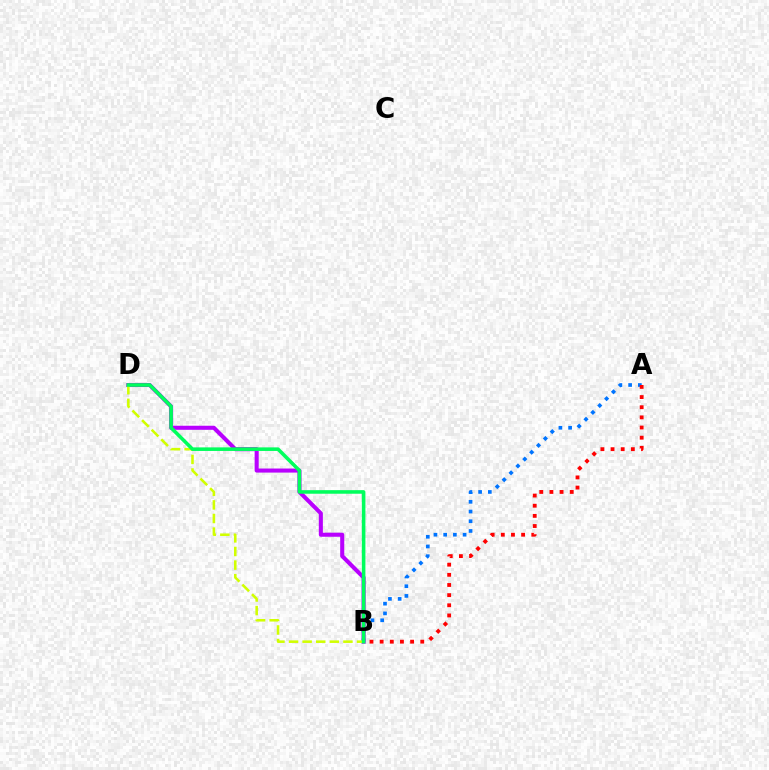{('A', 'B'): [{'color': '#0074ff', 'line_style': 'dotted', 'thickness': 2.64}, {'color': '#ff0000', 'line_style': 'dotted', 'thickness': 2.76}], ('B', 'D'): [{'color': '#b900ff', 'line_style': 'solid', 'thickness': 2.93}, {'color': '#d1ff00', 'line_style': 'dashed', 'thickness': 1.85}, {'color': '#00ff5c', 'line_style': 'solid', 'thickness': 2.57}]}